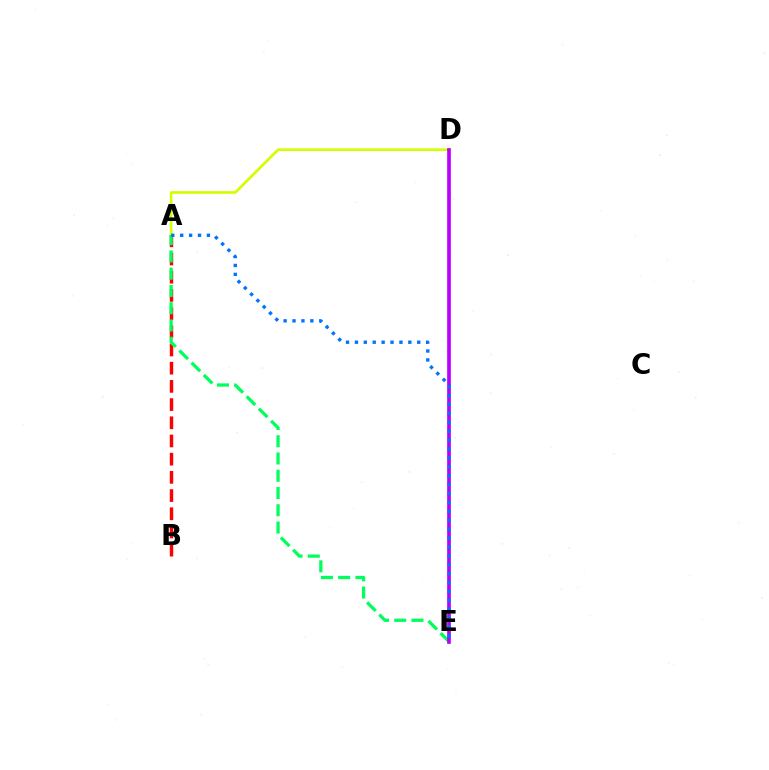{('A', 'D'): [{'color': '#d1ff00', 'line_style': 'solid', 'thickness': 1.92}], ('A', 'B'): [{'color': '#ff0000', 'line_style': 'dashed', 'thickness': 2.47}], ('A', 'E'): [{'color': '#00ff5c', 'line_style': 'dashed', 'thickness': 2.34}, {'color': '#0074ff', 'line_style': 'dotted', 'thickness': 2.42}], ('D', 'E'): [{'color': '#b900ff', 'line_style': 'solid', 'thickness': 2.65}]}